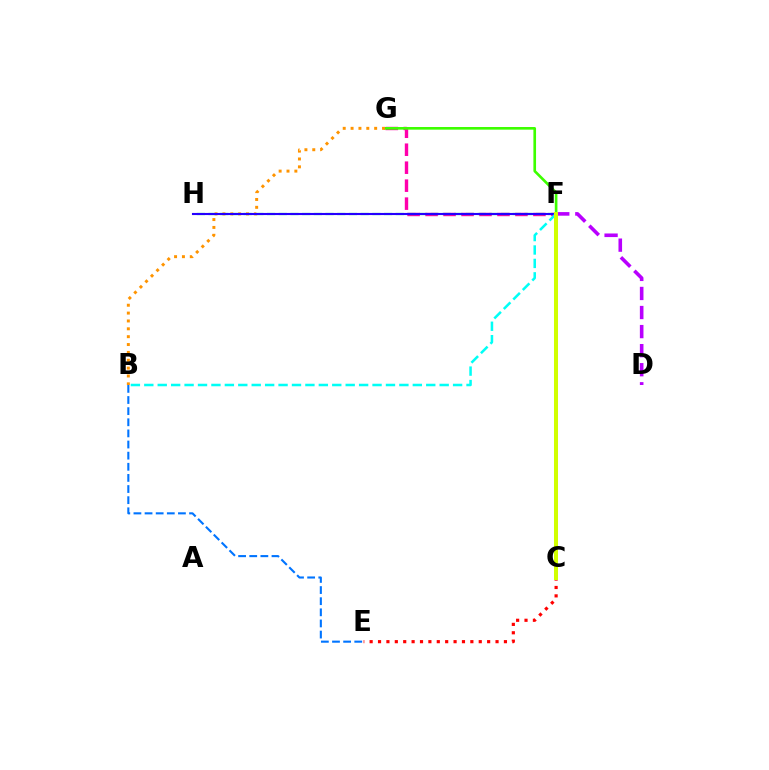{('F', 'G'): [{'color': '#ff00ac', 'line_style': 'dashed', 'thickness': 2.44}, {'color': '#3dff00', 'line_style': 'solid', 'thickness': 1.91}], ('F', 'H'): [{'color': '#00ff5c', 'line_style': 'dashed', 'thickness': 1.59}, {'color': '#2500ff', 'line_style': 'solid', 'thickness': 1.52}], ('D', 'F'): [{'color': '#b900ff', 'line_style': 'dashed', 'thickness': 2.59}], ('C', 'E'): [{'color': '#ff0000', 'line_style': 'dotted', 'thickness': 2.28}], ('B', 'G'): [{'color': '#ff9400', 'line_style': 'dotted', 'thickness': 2.14}], ('B', 'E'): [{'color': '#0074ff', 'line_style': 'dashed', 'thickness': 1.51}], ('B', 'F'): [{'color': '#00fff6', 'line_style': 'dashed', 'thickness': 1.82}], ('C', 'F'): [{'color': '#d1ff00', 'line_style': 'solid', 'thickness': 2.89}]}